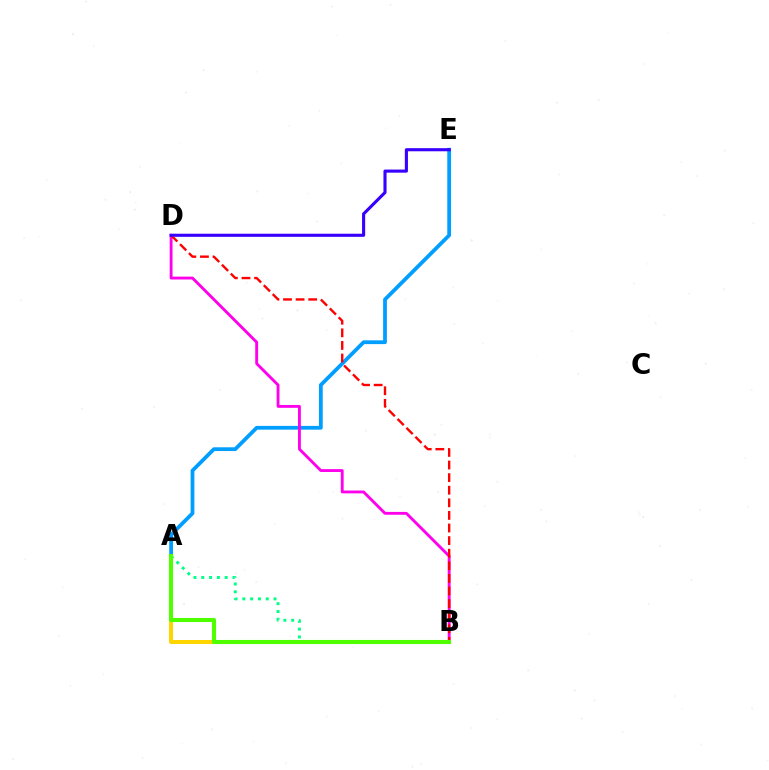{('A', 'E'): [{'color': '#009eff', 'line_style': 'solid', 'thickness': 2.71}], ('A', 'B'): [{'color': '#ffd500', 'line_style': 'solid', 'thickness': 2.87}, {'color': '#00ff86', 'line_style': 'dotted', 'thickness': 2.12}, {'color': '#4fff00', 'line_style': 'solid', 'thickness': 2.95}], ('B', 'D'): [{'color': '#ff00ed', 'line_style': 'solid', 'thickness': 2.06}, {'color': '#ff0000', 'line_style': 'dashed', 'thickness': 1.71}], ('D', 'E'): [{'color': '#3700ff', 'line_style': 'solid', 'thickness': 2.24}]}